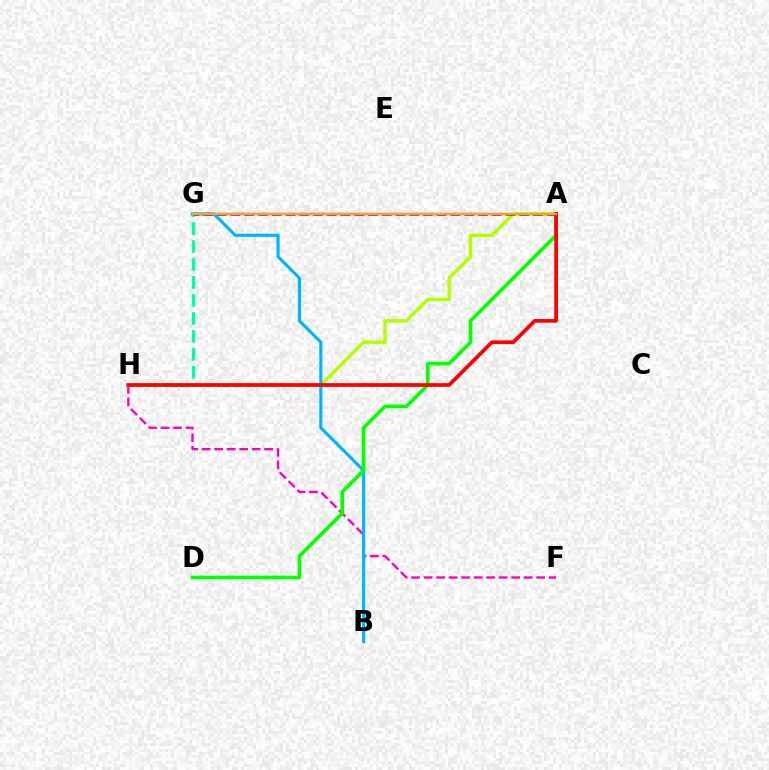{('F', 'H'): [{'color': '#ff00bd', 'line_style': 'dashed', 'thickness': 1.7}], ('A', 'G'): [{'color': '#0010ff', 'line_style': 'solid', 'thickness': 1.6}, {'color': '#9b00ff', 'line_style': 'dashed', 'thickness': 1.87}, {'color': '#ffa500', 'line_style': 'solid', 'thickness': 1.64}], ('A', 'H'): [{'color': '#b3ff00', 'line_style': 'solid', 'thickness': 2.47}, {'color': '#ff0000', 'line_style': 'solid', 'thickness': 2.68}], ('B', 'G'): [{'color': '#00b5ff', 'line_style': 'solid', 'thickness': 2.25}], ('G', 'H'): [{'color': '#00ff9d', 'line_style': 'dashed', 'thickness': 2.44}], ('A', 'D'): [{'color': '#08ff00', 'line_style': 'solid', 'thickness': 2.63}]}